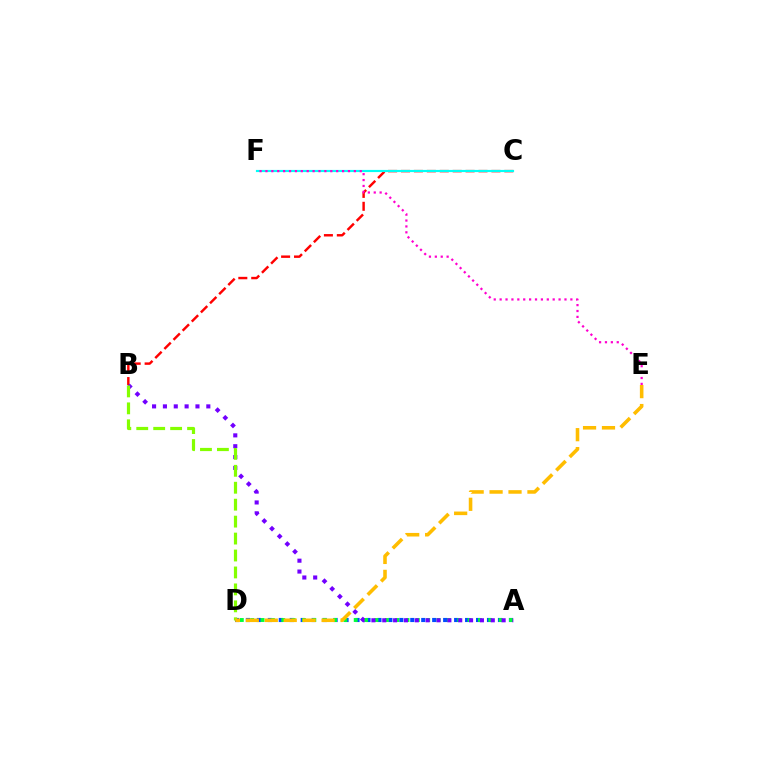{('A', 'D'): [{'color': '#004bff', 'line_style': 'dotted', 'thickness': 2.98}, {'color': '#00ff39', 'line_style': 'dotted', 'thickness': 2.81}], ('B', 'C'): [{'color': '#ff0000', 'line_style': 'dashed', 'thickness': 1.75}], ('C', 'F'): [{'color': '#00fff6', 'line_style': 'solid', 'thickness': 1.56}], ('E', 'F'): [{'color': '#ff00cf', 'line_style': 'dotted', 'thickness': 1.6}], ('A', 'B'): [{'color': '#7200ff', 'line_style': 'dotted', 'thickness': 2.95}], ('B', 'D'): [{'color': '#84ff00', 'line_style': 'dashed', 'thickness': 2.3}], ('D', 'E'): [{'color': '#ffbd00', 'line_style': 'dashed', 'thickness': 2.57}]}